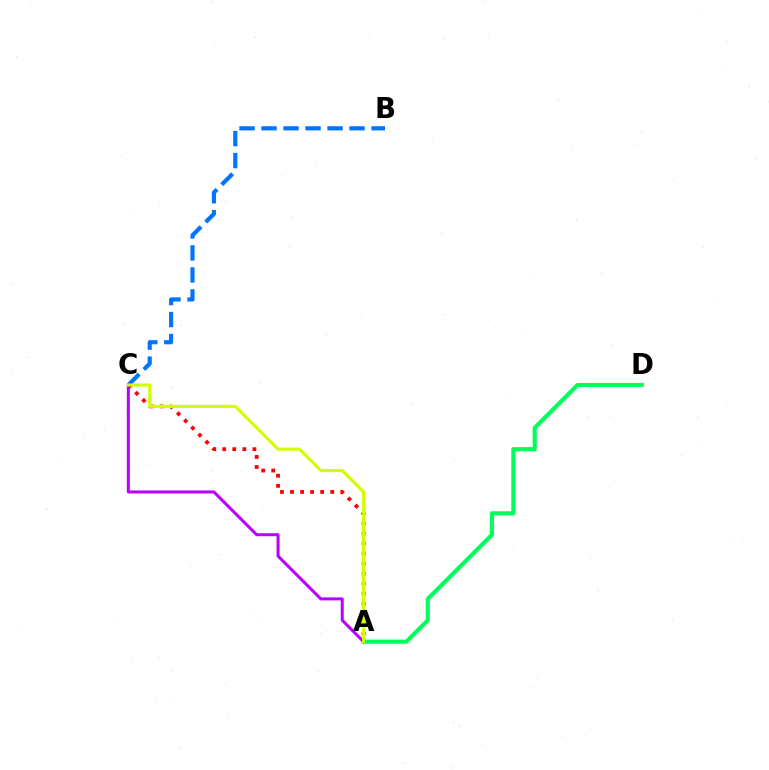{('A', 'D'): [{'color': '#00ff5c', 'line_style': 'solid', 'thickness': 2.97}], ('A', 'C'): [{'color': '#ff0000', 'line_style': 'dotted', 'thickness': 2.73}, {'color': '#b900ff', 'line_style': 'solid', 'thickness': 2.17}, {'color': '#d1ff00', 'line_style': 'solid', 'thickness': 2.23}], ('B', 'C'): [{'color': '#0074ff', 'line_style': 'dashed', 'thickness': 2.99}]}